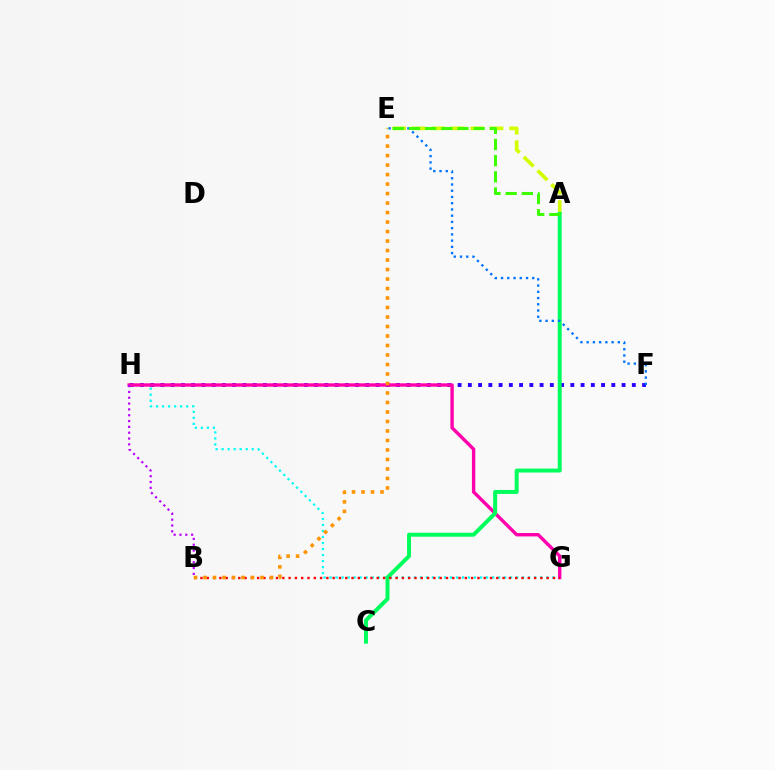{('A', 'E'): [{'color': '#d1ff00', 'line_style': 'dashed', 'thickness': 2.64}, {'color': '#3dff00', 'line_style': 'dashed', 'thickness': 2.2}], ('G', 'H'): [{'color': '#00fff6', 'line_style': 'dotted', 'thickness': 1.64}, {'color': '#ff00ac', 'line_style': 'solid', 'thickness': 2.43}], ('F', 'H'): [{'color': '#2500ff', 'line_style': 'dotted', 'thickness': 2.78}], ('A', 'C'): [{'color': '#00ff5c', 'line_style': 'solid', 'thickness': 2.86}], ('B', 'G'): [{'color': '#ff0000', 'line_style': 'dotted', 'thickness': 1.71}], ('B', 'E'): [{'color': '#ff9400', 'line_style': 'dotted', 'thickness': 2.58}], ('E', 'F'): [{'color': '#0074ff', 'line_style': 'dotted', 'thickness': 1.69}], ('B', 'H'): [{'color': '#b900ff', 'line_style': 'dotted', 'thickness': 1.58}]}